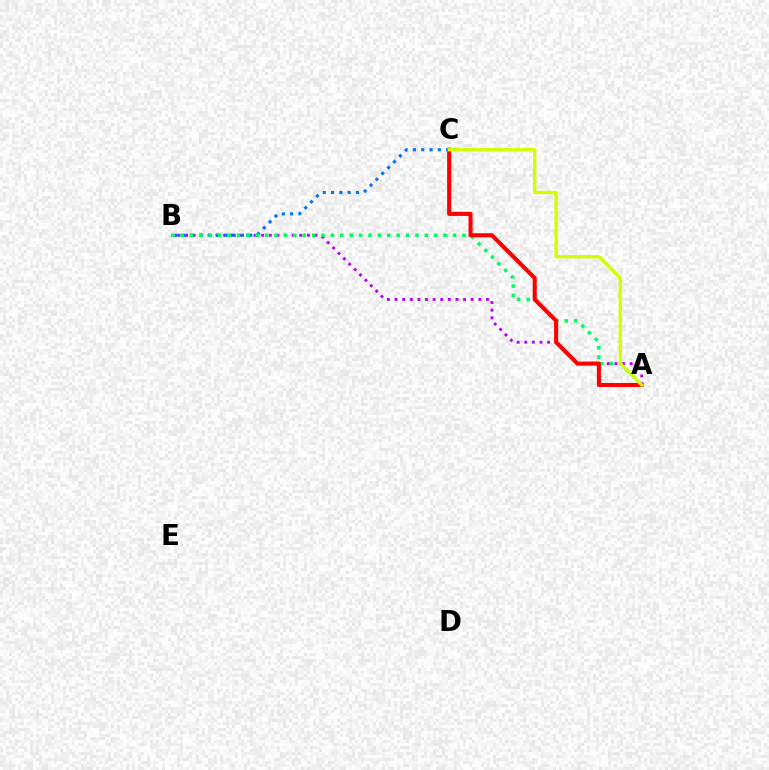{('A', 'B'): [{'color': '#b900ff', 'line_style': 'dotted', 'thickness': 2.07}, {'color': '#00ff5c', 'line_style': 'dotted', 'thickness': 2.55}], ('B', 'C'): [{'color': '#0074ff', 'line_style': 'dotted', 'thickness': 2.25}], ('A', 'C'): [{'color': '#ff0000', 'line_style': 'solid', 'thickness': 2.94}, {'color': '#d1ff00', 'line_style': 'solid', 'thickness': 2.39}]}